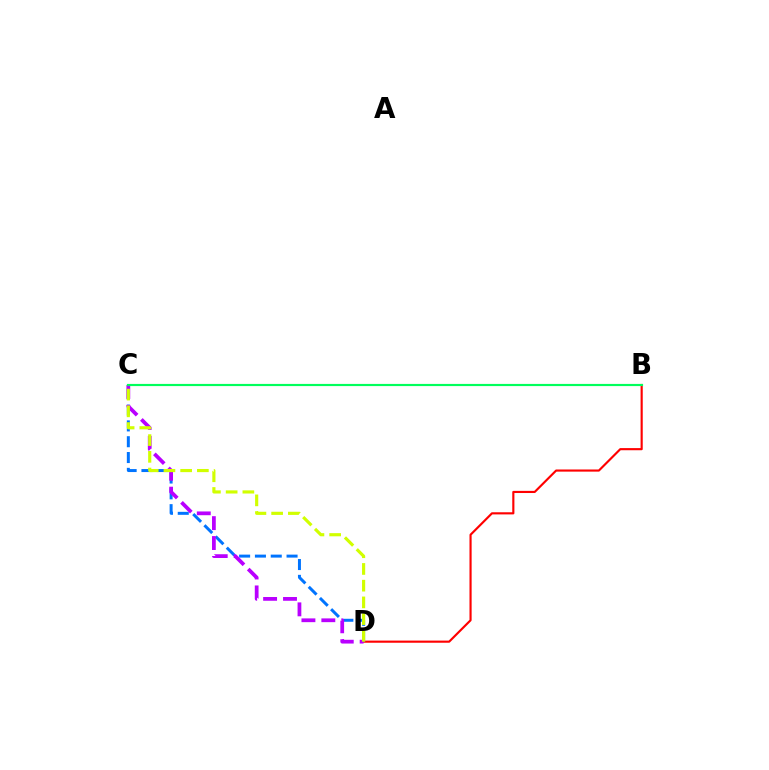{('B', 'D'): [{'color': '#ff0000', 'line_style': 'solid', 'thickness': 1.55}], ('C', 'D'): [{'color': '#0074ff', 'line_style': 'dashed', 'thickness': 2.15}, {'color': '#b900ff', 'line_style': 'dashed', 'thickness': 2.7}, {'color': '#d1ff00', 'line_style': 'dashed', 'thickness': 2.27}], ('B', 'C'): [{'color': '#00ff5c', 'line_style': 'solid', 'thickness': 1.57}]}